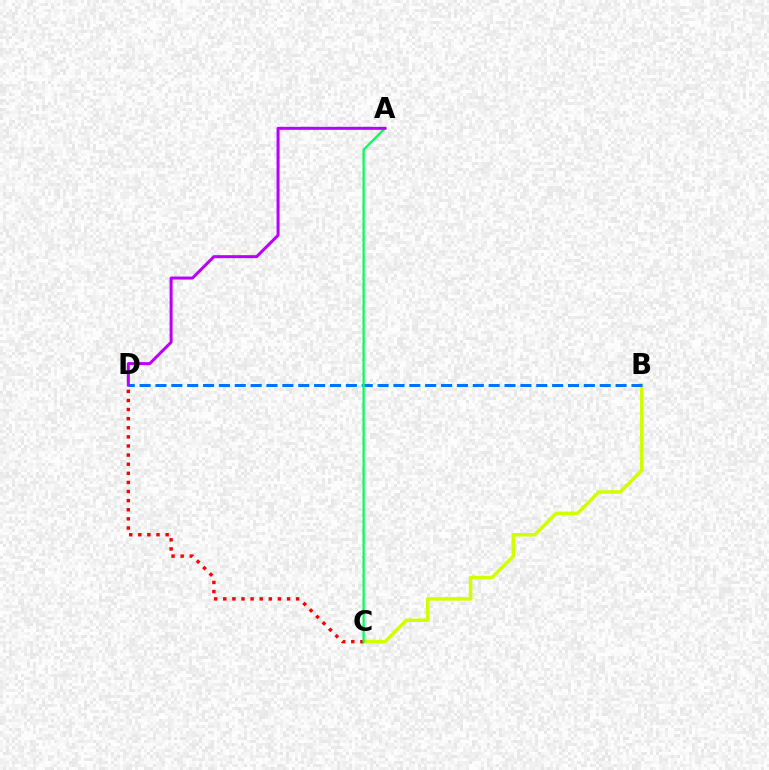{('B', 'C'): [{'color': '#d1ff00', 'line_style': 'solid', 'thickness': 2.53}], ('B', 'D'): [{'color': '#0074ff', 'line_style': 'dashed', 'thickness': 2.16}], ('C', 'D'): [{'color': '#ff0000', 'line_style': 'dotted', 'thickness': 2.47}], ('A', 'C'): [{'color': '#00ff5c', 'line_style': 'solid', 'thickness': 1.63}], ('A', 'D'): [{'color': '#b900ff', 'line_style': 'solid', 'thickness': 2.16}]}